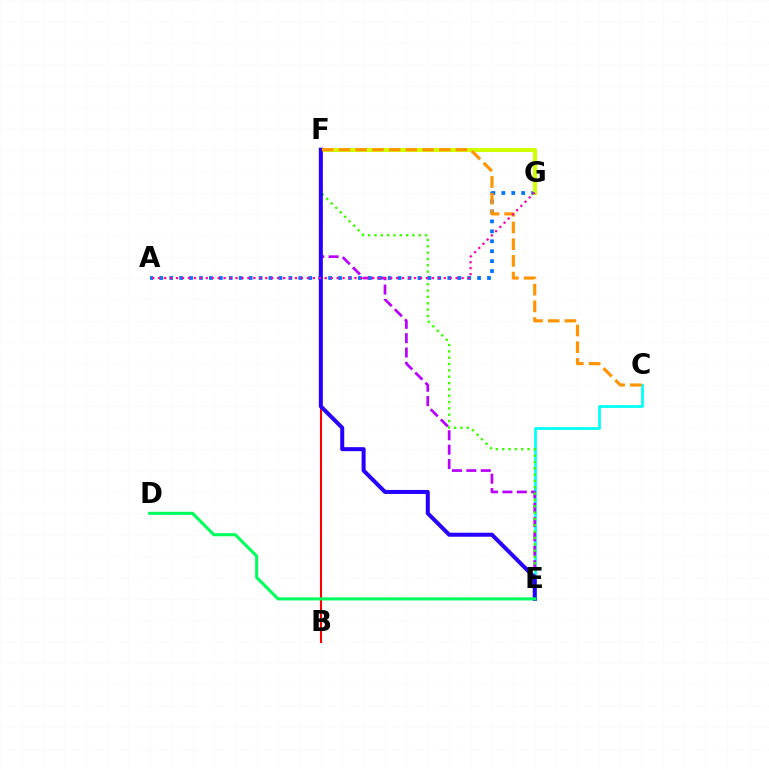{('C', 'E'): [{'color': '#00fff6', 'line_style': 'solid', 'thickness': 1.99}], ('B', 'F'): [{'color': '#ff0000', 'line_style': 'solid', 'thickness': 1.51}], ('E', 'F'): [{'color': '#b900ff', 'line_style': 'dashed', 'thickness': 1.95}, {'color': '#3dff00', 'line_style': 'dotted', 'thickness': 1.72}, {'color': '#2500ff', 'line_style': 'solid', 'thickness': 2.89}], ('A', 'G'): [{'color': '#0074ff', 'line_style': 'dotted', 'thickness': 2.7}, {'color': '#ff00ac', 'line_style': 'dotted', 'thickness': 1.62}], ('F', 'G'): [{'color': '#d1ff00', 'line_style': 'solid', 'thickness': 2.93}], ('C', 'F'): [{'color': '#ff9400', 'line_style': 'dashed', 'thickness': 2.27}], ('D', 'E'): [{'color': '#00ff5c', 'line_style': 'solid', 'thickness': 2.22}]}